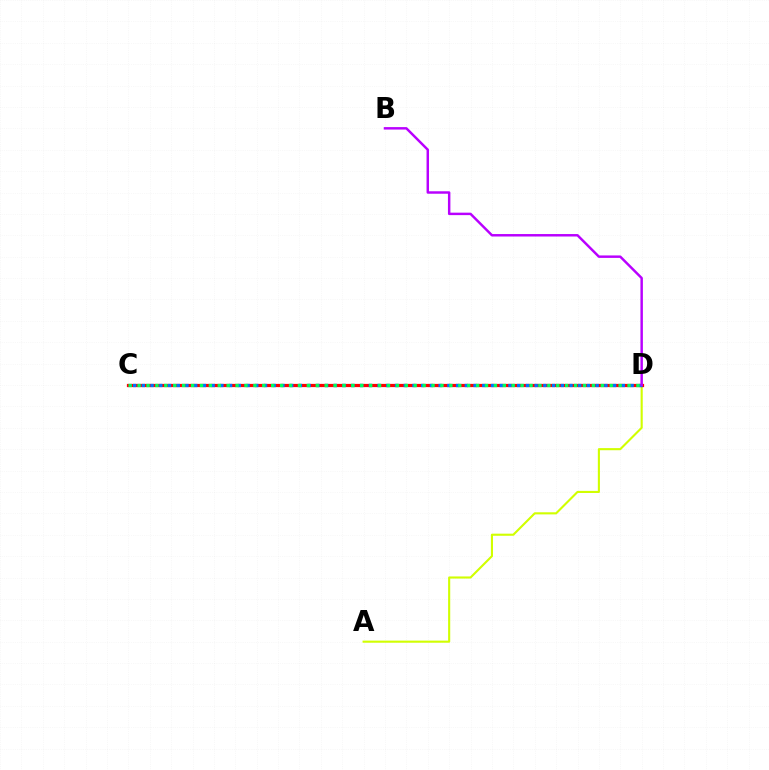{('A', 'D'): [{'color': '#d1ff00', 'line_style': 'solid', 'thickness': 1.52}], ('C', 'D'): [{'color': '#ff0000', 'line_style': 'solid', 'thickness': 2.32}, {'color': '#0074ff', 'line_style': 'dotted', 'thickness': 2.37}, {'color': '#00ff5c', 'line_style': 'dotted', 'thickness': 2.42}], ('B', 'D'): [{'color': '#b900ff', 'line_style': 'solid', 'thickness': 1.77}]}